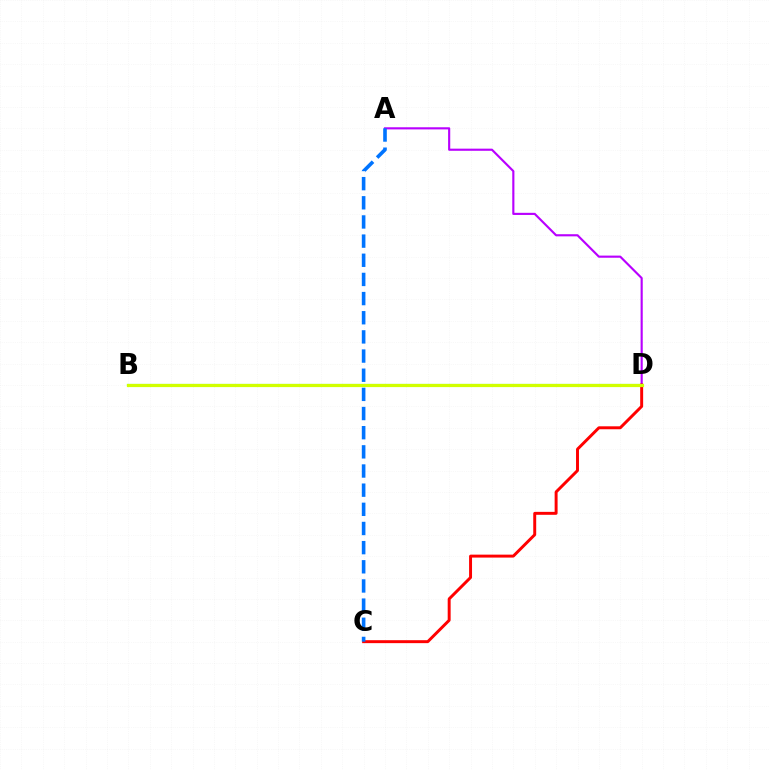{('B', 'D'): [{'color': '#00ff5c', 'line_style': 'solid', 'thickness': 1.53}, {'color': '#d1ff00', 'line_style': 'solid', 'thickness': 2.3}], ('A', 'D'): [{'color': '#b900ff', 'line_style': 'solid', 'thickness': 1.54}], ('C', 'D'): [{'color': '#ff0000', 'line_style': 'solid', 'thickness': 2.12}], ('A', 'C'): [{'color': '#0074ff', 'line_style': 'dashed', 'thickness': 2.6}]}